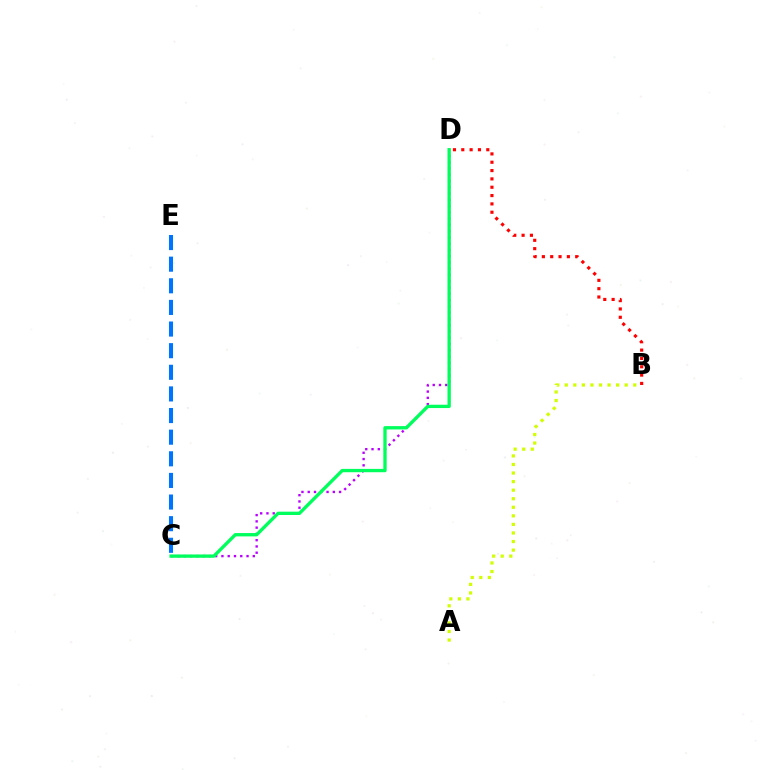{('A', 'B'): [{'color': '#d1ff00', 'line_style': 'dotted', 'thickness': 2.33}], ('C', 'D'): [{'color': '#b900ff', 'line_style': 'dotted', 'thickness': 1.7}, {'color': '#00ff5c', 'line_style': 'solid', 'thickness': 2.39}], ('B', 'D'): [{'color': '#ff0000', 'line_style': 'dotted', 'thickness': 2.26}], ('C', 'E'): [{'color': '#0074ff', 'line_style': 'dashed', 'thickness': 2.94}]}